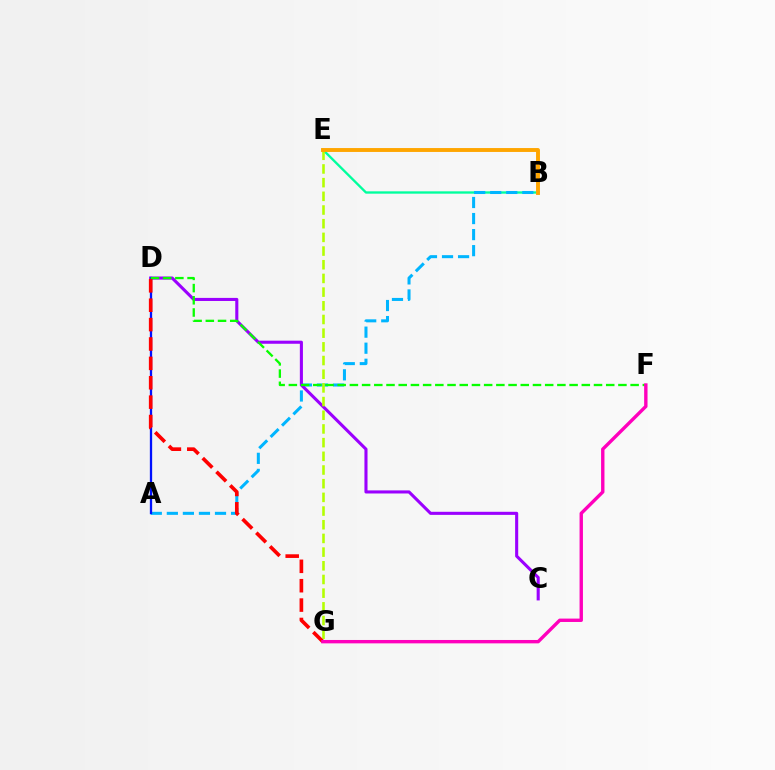{('B', 'E'): [{'color': '#00ff9d', 'line_style': 'solid', 'thickness': 1.69}, {'color': '#ffa500', 'line_style': 'solid', 'thickness': 2.81}], ('A', 'B'): [{'color': '#00b5ff', 'line_style': 'dashed', 'thickness': 2.18}], ('C', 'D'): [{'color': '#9b00ff', 'line_style': 'solid', 'thickness': 2.22}], ('A', 'D'): [{'color': '#0010ff', 'line_style': 'solid', 'thickness': 1.65}], ('D', 'F'): [{'color': '#08ff00', 'line_style': 'dashed', 'thickness': 1.66}], ('E', 'G'): [{'color': '#b3ff00', 'line_style': 'dashed', 'thickness': 1.86}], ('D', 'G'): [{'color': '#ff0000', 'line_style': 'dashed', 'thickness': 2.63}], ('F', 'G'): [{'color': '#ff00bd', 'line_style': 'solid', 'thickness': 2.43}]}